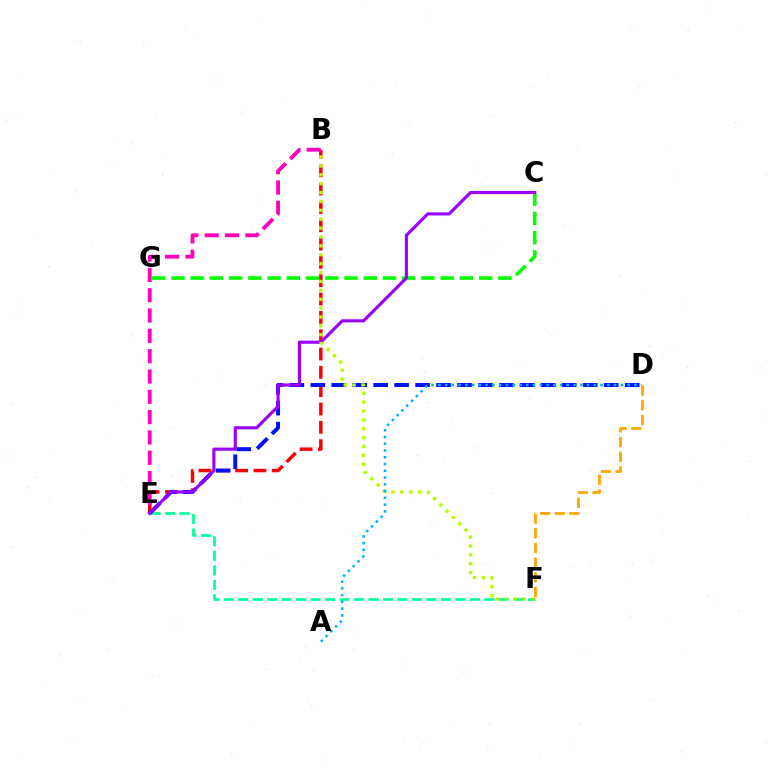{('B', 'E'): [{'color': '#ff0000', 'line_style': 'dashed', 'thickness': 2.49}, {'color': '#ff00bd', 'line_style': 'dashed', 'thickness': 2.76}], ('E', 'F'): [{'color': '#00ff9d', 'line_style': 'dashed', 'thickness': 1.97}], ('C', 'G'): [{'color': '#08ff00', 'line_style': 'dashed', 'thickness': 2.61}], ('D', 'E'): [{'color': '#0010ff', 'line_style': 'dashed', 'thickness': 2.85}], ('C', 'E'): [{'color': '#9b00ff', 'line_style': 'solid', 'thickness': 2.25}], ('B', 'F'): [{'color': '#b3ff00', 'line_style': 'dotted', 'thickness': 2.41}], ('A', 'D'): [{'color': '#00b5ff', 'line_style': 'dotted', 'thickness': 1.84}], ('D', 'F'): [{'color': '#ffa500', 'line_style': 'dashed', 'thickness': 2.0}]}